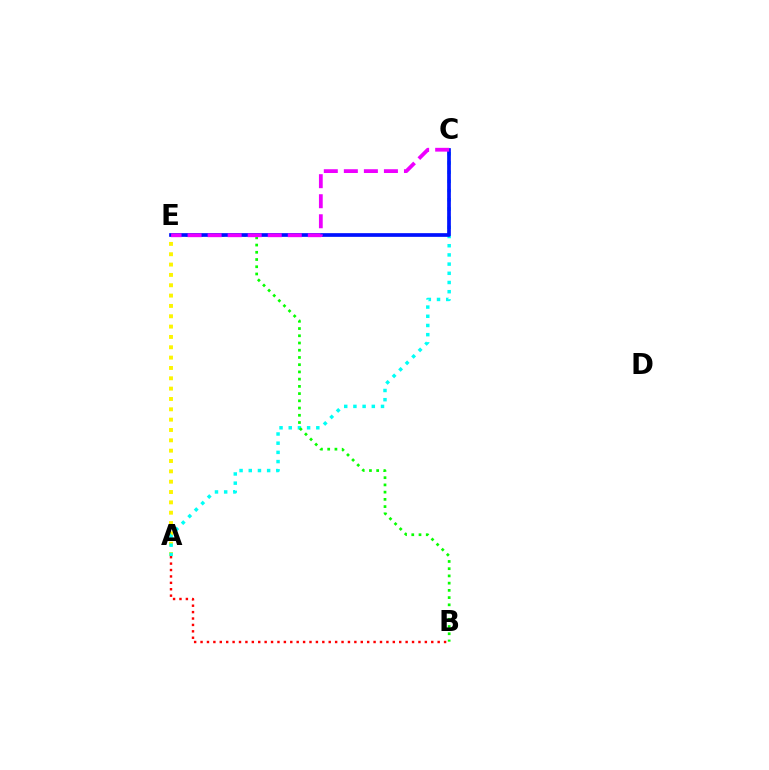{('A', 'E'): [{'color': '#fcf500', 'line_style': 'dotted', 'thickness': 2.81}], ('A', 'C'): [{'color': '#00fff6', 'line_style': 'dotted', 'thickness': 2.5}], ('B', 'E'): [{'color': '#08ff00', 'line_style': 'dotted', 'thickness': 1.96}], ('C', 'E'): [{'color': '#0010ff', 'line_style': 'solid', 'thickness': 2.66}, {'color': '#ee00ff', 'line_style': 'dashed', 'thickness': 2.72}], ('A', 'B'): [{'color': '#ff0000', 'line_style': 'dotted', 'thickness': 1.74}]}